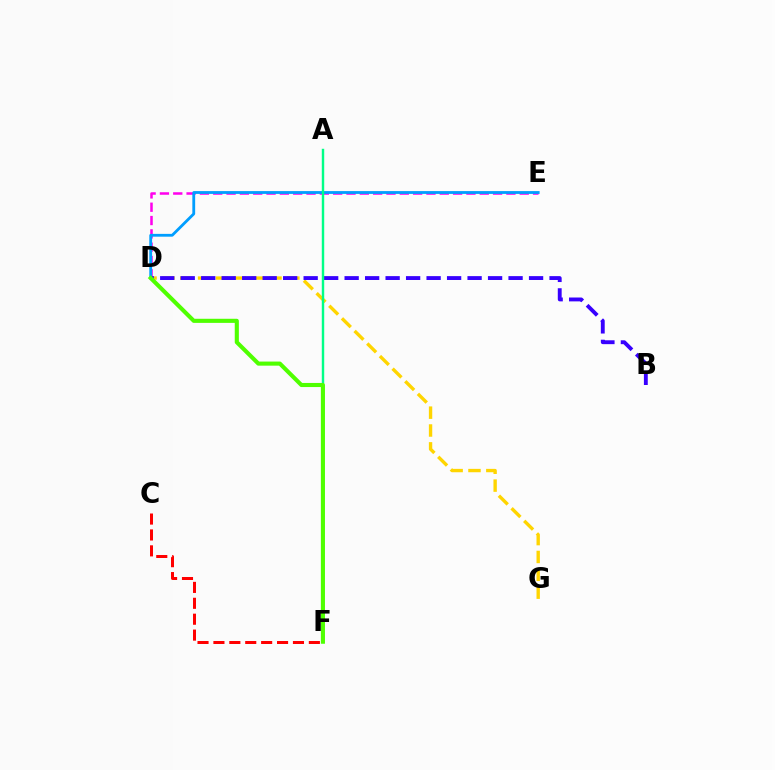{('D', 'E'): [{'color': '#ff00ed', 'line_style': 'dashed', 'thickness': 1.81}, {'color': '#009eff', 'line_style': 'solid', 'thickness': 2.02}], ('C', 'F'): [{'color': '#ff0000', 'line_style': 'dashed', 'thickness': 2.16}], ('D', 'G'): [{'color': '#ffd500', 'line_style': 'dashed', 'thickness': 2.43}], ('B', 'D'): [{'color': '#3700ff', 'line_style': 'dashed', 'thickness': 2.78}], ('A', 'F'): [{'color': '#00ff86', 'line_style': 'solid', 'thickness': 1.74}], ('D', 'F'): [{'color': '#4fff00', 'line_style': 'solid', 'thickness': 2.95}]}